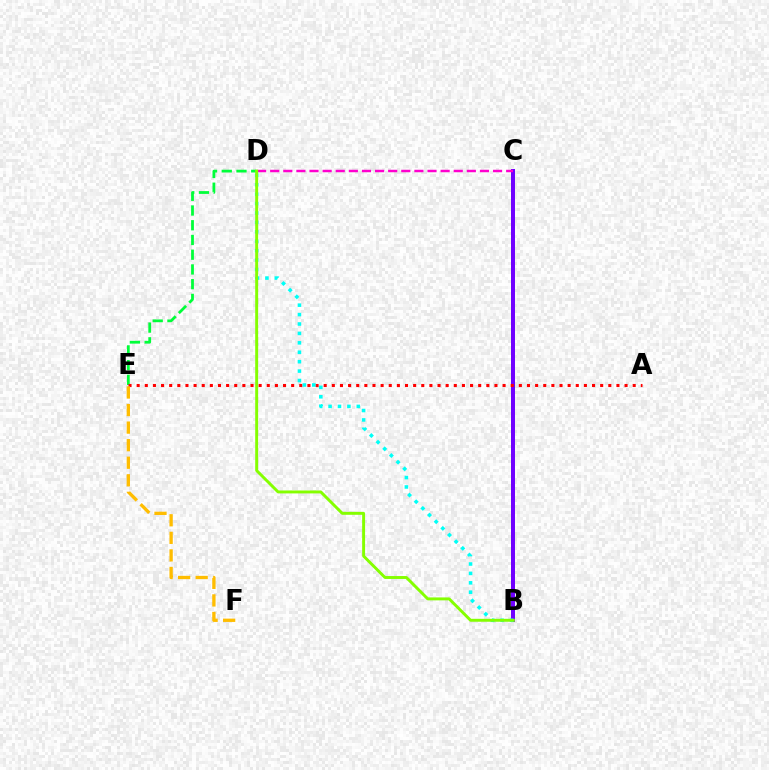{('B', 'C'): [{'color': '#004bff', 'line_style': 'solid', 'thickness': 2.74}, {'color': '#7200ff', 'line_style': 'solid', 'thickness': 2.83}], ('D', 'E'): [{'color': '#00ff39', 'line_style': 'dashed', 'thickness': 2.0}], ('A', 'E'): [{'color': '#ff0000', 'line_style': 'dotted', 'thickness': 2.21}], ('E', 'F'): [{'color': '#ffbd00', 'line_style': 'dashed', 'thickness': 2.39}], ('B', 'D'): [{'color': '#00fff6', 'line_style': 'dotted', 'thickness': 2.56}, {'color': '#84ff00', 'line_style': 'solid', 'thickness': 2.11}], ('C', 'D'): [{'color': '#ff00cf', 'line_style': 'dashed', 'thickness': 1.78}]}